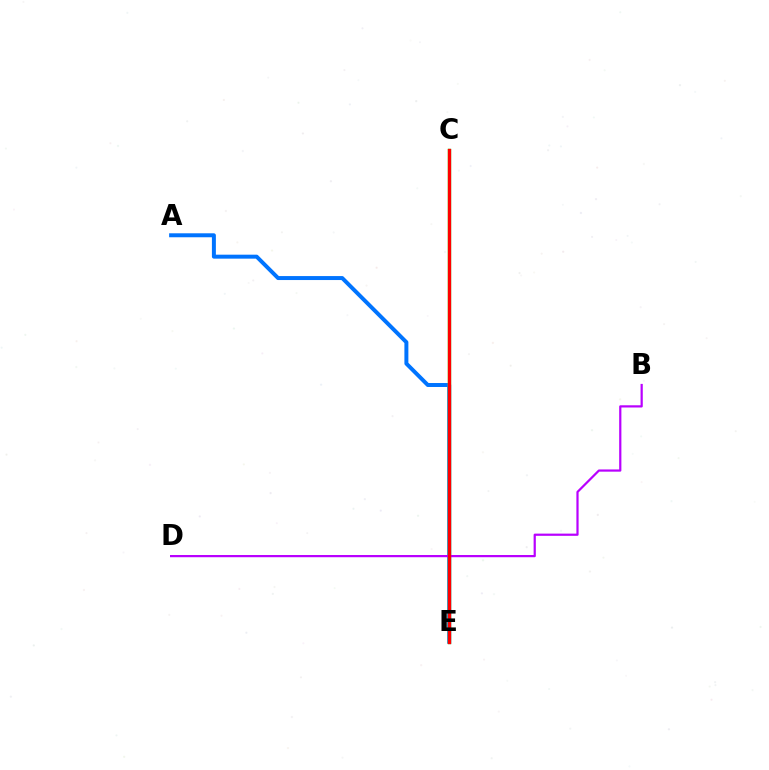{('A', 'E'): [{'color': '#0074ff', 'line_style': 'solid', 'thickness': 2.86}], ('C', 'E'): [{'color': '#d1ff00', 'line_style': 'solid', 'thickness': 1.61}, {'color': '#00ff5c', 'line_style': 'solid', 'thickness': 2.41}, {'color': '#ff0000', 'line_style': 'solid', 'thickness': 2.38}], ('B', 'D'): [{'color': '#b900ff', 'line_style': 'solid', 'thickness': 1.59}]}